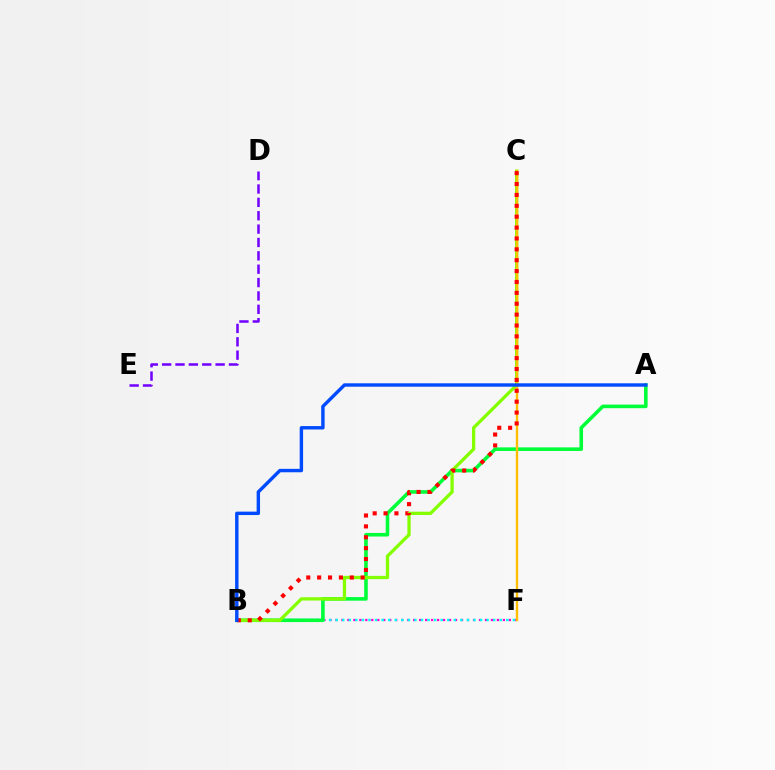{('B', 'F'): [{'color': '#ff00cf', 'line_style': 'dotted', 'thickness': 1.63}, {'color': '#00fff6', 'line_style': 'dotted', 'thickness': 1.78}], ('A', 'B'): [{'color': '#00ff39', 'line_style': 'solid', 'thickness': 2.58}, {'color': '#004bff', 'line_style': 'solid', 'thickness': 2.45}], ('B', 'C'): [{'color': '#84ff00', 'line_style': 'solid', 'thickness': 2.36}, {'color': '#ff0000', 'line_style': 'dotted', 'thickness': 2.96}], ('D', 'E'): [{'color': '#7200ff', 'line_style': 'dashed', 'thickness': 1.82}], ('C', 'F'): [{'color': '#ffbd00', 'line_style': 'solid', 'thickness': 1.7}]}